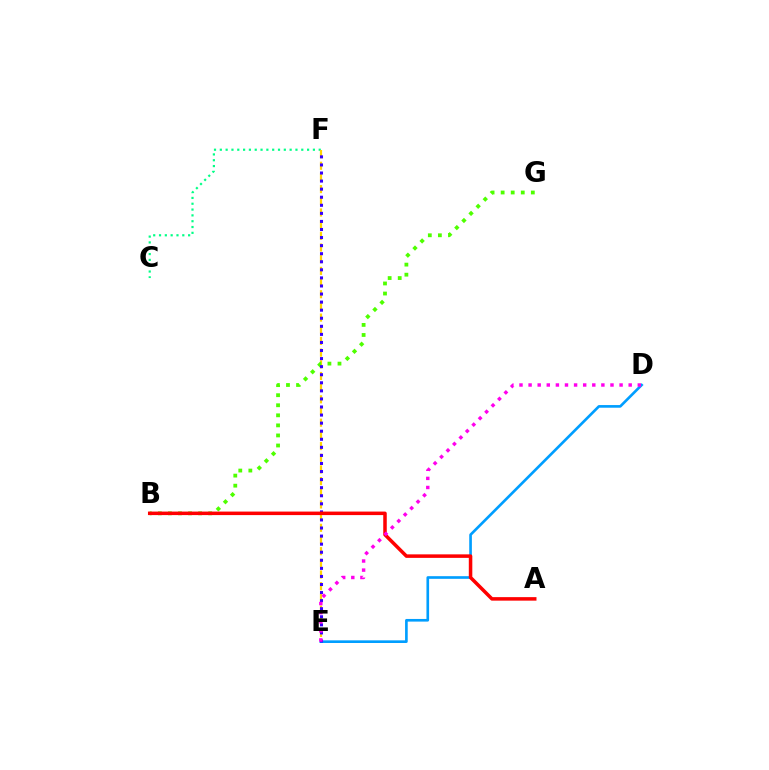{('C', 'F'): [{'color': '#00ff86', 'line_style': 'dotted', 'thickness': 1.58}], ('D', 'E'): [{'color': '#009eff', 'line_style': 'solid', 'thickness': 1.91}, {'color': '#ff00ed', 'line_style': 'dotted', 'thickness': 2.47}], ('E', 'F'): [{'color': '#ffd500', 'line_style': 'dashed', 'thickness': 1.59}, {'color': '#3700ff', 'line_style': 'dotted', 'thickness': 2.19}], ('B', 'G'): [{'color': '#4fff00', 'line_style': 'dotted', 'thickness': 2.73}], ('A', 'B'): [{'color': '#ff0000', 'line_style': 'solid', 'thickness': 2.53}]}